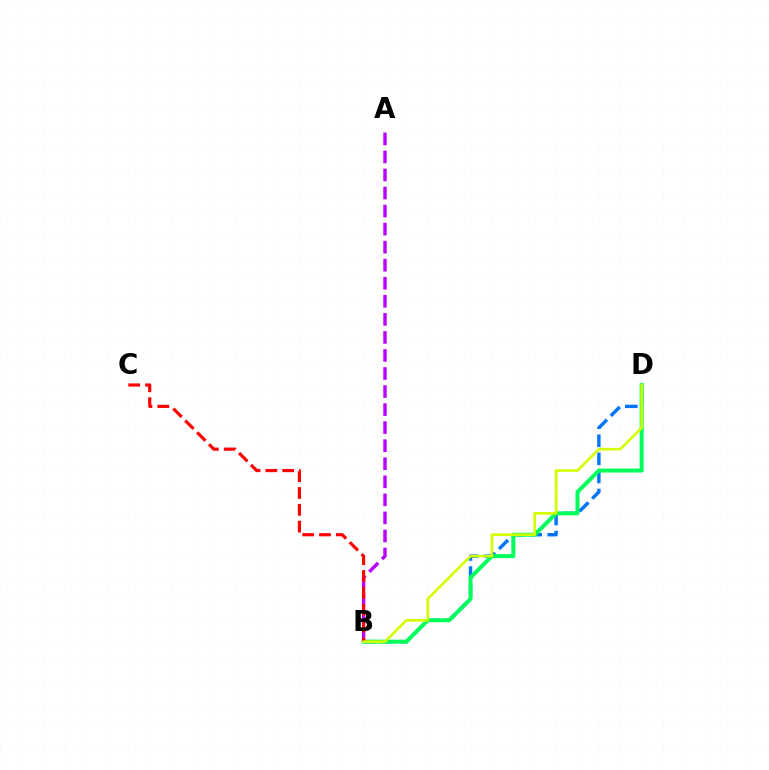{('B', 'D'): [{'color': '#0074ff', 'line_style': 'dashed', 'thickness': 2.46}, {'color': '#00ff5c', 'line_style': 'solid', 'thickness': 2.88}, {'color': '#d1ff00', 'line_style': 'solid', 'thickness': 1.89}], ('A', 'B'): [{'color': '#b900ff', 'line_style': 'dashed', 'thickness': 2.45}], ('B', 'C'): [{'color': '#ff0000', 'line_style': 'dashed', 'thickness': 2.29}]}